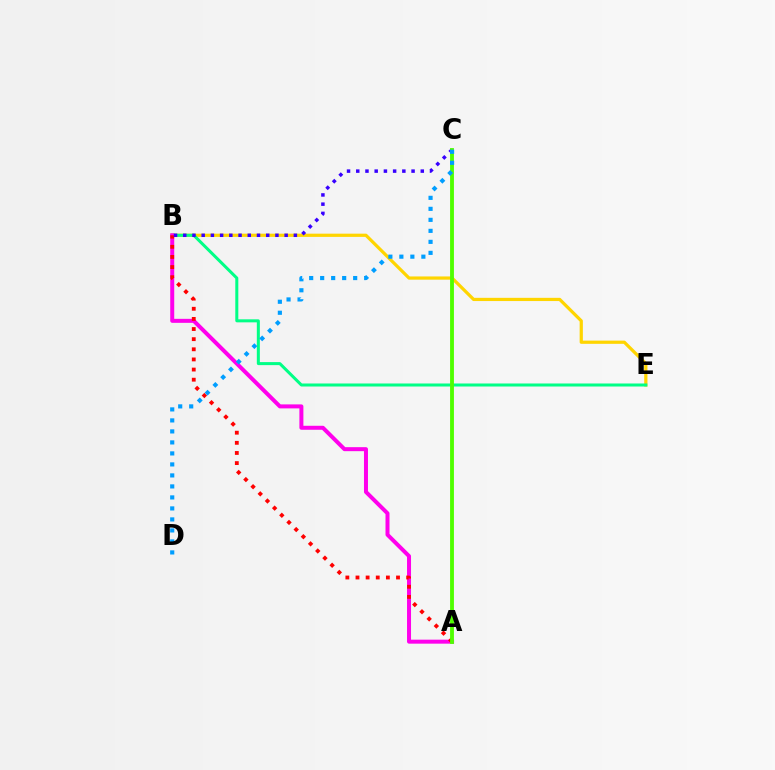{('B', 'E'): [{'color': '#ffd500', 'line_style': 'solid', 'thickness': 2.32}, {'color': '#00ff86', 'line_style': 'solid', 'thickness': 2.18}], ('A', 'B'): [{'color': '#ff00ed', 'line_style': 'solid', 'thickness': 2.88}, {'color': '#ff0000', 'line_style': 'dotted', 'thickness': 2.75}], ('B', 'C'): [{'color': '#3700ff', 'line_style': 'dotted', 'thickness': 2.5}], ('A', 'C'): [{'color': '#4fff00', 'line_style': 'solid', 'thickness': 2.78}], ('C', 'D'): [{'color': '#009eff', 'line_style': 'dotted', 'thickness': 2.99}]}